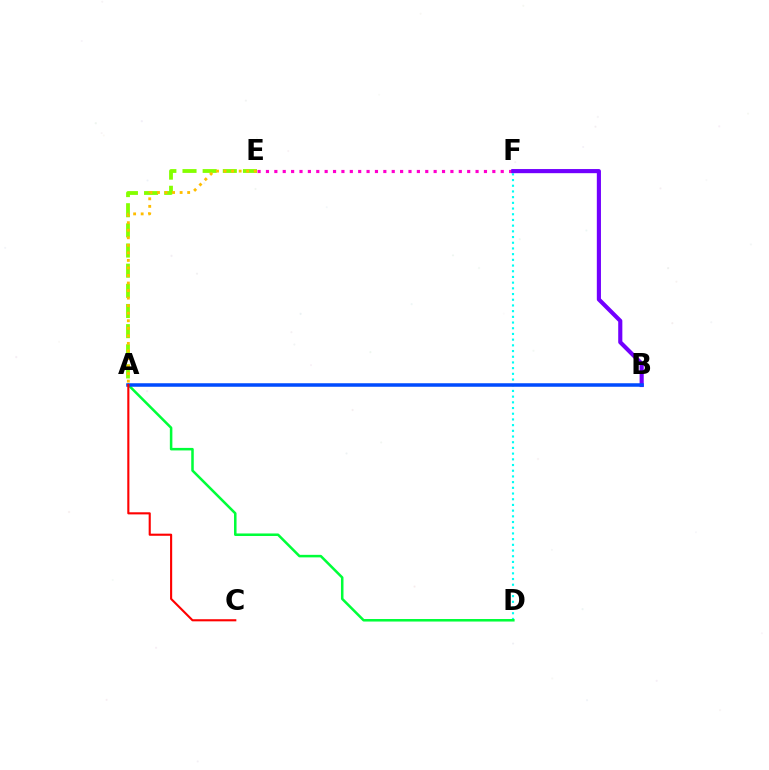{('E', 'F'): [{'color': '#ff00cf', 'line_style': 'dotted', 'thickness': 2.28}], ('D', 'F'): [{'color': '#00fff6', 'line_style': 'dotted', 'thickness': 1.55}], ('A', 'E'): [{'color': '#84ff00', 'line_style': 'dashed', 'thickness': 2.74}, {'color': '#ffbd00', 'line_style': 'dotted', 'thickness': 2.05}], ('A', 'D'): [{'color': '#00ff39', 'line_style': 'solid', 'thickness': 1.82}], ('B', 'F'): [{'color': '#7200ff', 'line_style': 'solid', 'thickness': 2.97}], ('A', 'B'): [{'color': '#004bff', 'line_style': 'solid', 'thickness': 2.53}], ('A', 'C'): [{'color': '#ff0000', 'line_style': 'solid', 'thickness': 1.53}]}